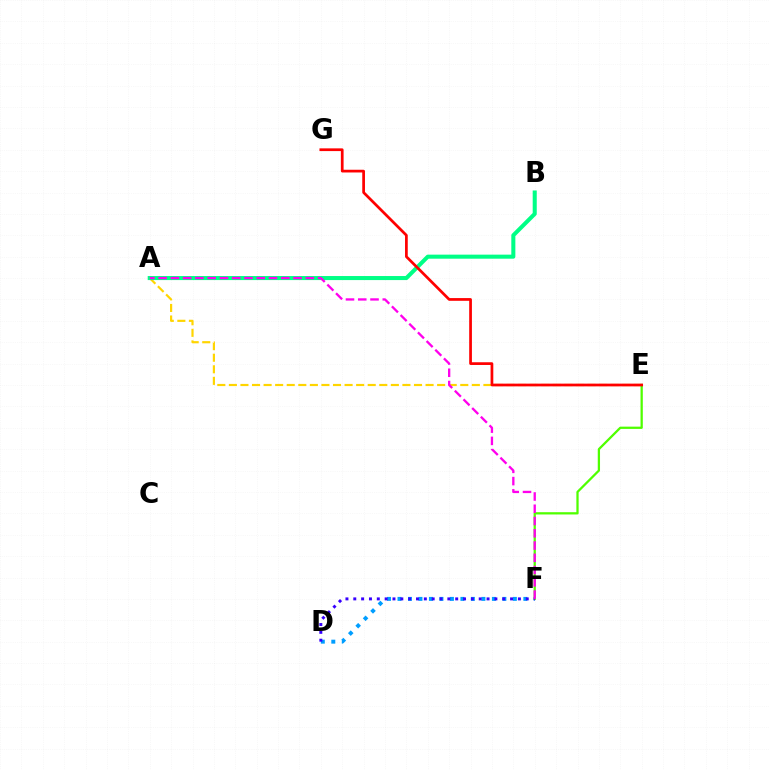{('A', 'E'): [{'color': '#ffd500', 'line_style': 'dashed', 'thickness': 1.57}], ('D', 'F'): [{'color': '#009eff', 'line_style': 'dotted', 'thickness': 2.85}, {'color': '#3700ff', 'line_style': 'dotted', 'thickness': 2.13}], ('A', 'B'): [{'color': '#00ff86', 'line_style': 'solid', 'thickness': 2.91}], ('E', 'F'): [{'color': '#4fff00', 'line_style': 'solid', 'thickness': 1.63}], ('A', 'F'): [{'color': '#ff00ed', 'line_style': 'dashed', 'thickness': 1.67}], ('E', 'G'): [{'color': '#ff0000', 'line_style': 'solid', 'thickness': 1.96}]}